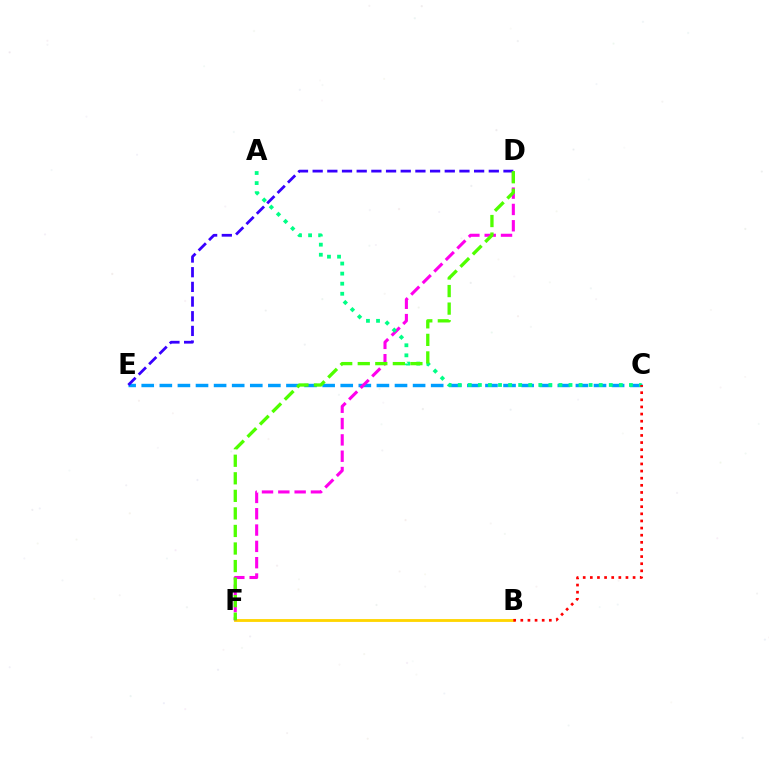{('C', 'E'): [{'color': '#009eff', 'line_style': 'dashed', 'thickness': 2.46}], ('B', 'F'): [{'color': '#ffd500', 'line_style': 'solid', 'thickness': 2.04}], ('D', 'F'): [{'color': '#ff00ed', 'line_style': 'dashed', 'thickness': 2.22}, {'color': '#4fff00', 'line_style': 'dashed', 'thickness': 2.38}], ('A', 'C'): [{'color': '#00ff86', 'line_style': 'dotted', 'thickness': 2.74}], ('D', 'E'): [{'color': '#3700ff', 'line_style': 'dashed', 'thickness': 1.99}], ('B', 'C'): [{'color': '#ff0000', 'line_style': 'dotted', 'thickness': 1.94}]}